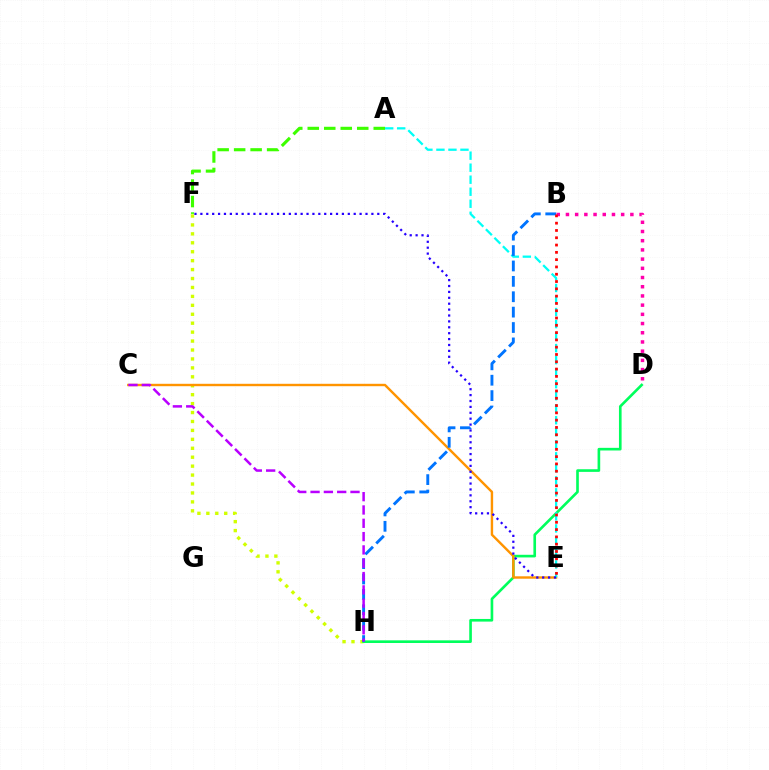{('F', 'H'): [{'color': '#d1ff00', 'line_style': 'dotted', 'thickness': 2.43}], ('B', 'D'): [{'color': '#ff00ac', 'line_style': 'dotted', 'thickness': 2.5}], ('D', 'H'): [{'color': '#00ff5c', 'line_style': 'solid', 'thickness': 1.9}], ('C', 'E'): [{'color': '#ff9400', 'line_style': 'solid', 'thickness': 1.73}], ('A', 'E'): [{'color': '#00fff6', 'line_style': 'dashed', 'thickness': 1.63}], ('B', 'H'): [{'color': '#0074ff', 'line_style': 'dashed', 'thickness': 2.09}], ('E', 'F'): [{'color': '#2500ff', 'line_style': 'dotted', 'thickness': 1.6}], ('B', 'E'): [{'color': '#ff0000', 'line_style': 'dotted', 'thickness': 1.98}], ('C', 'H'): [{'color': '#b900ff', 'line_style': 'dashed', 'thickness': 1.81}], ('A', 'F'): [{'color': '#3dff00', 'line_style': 'dashed', 'thickness': 2.24}]}